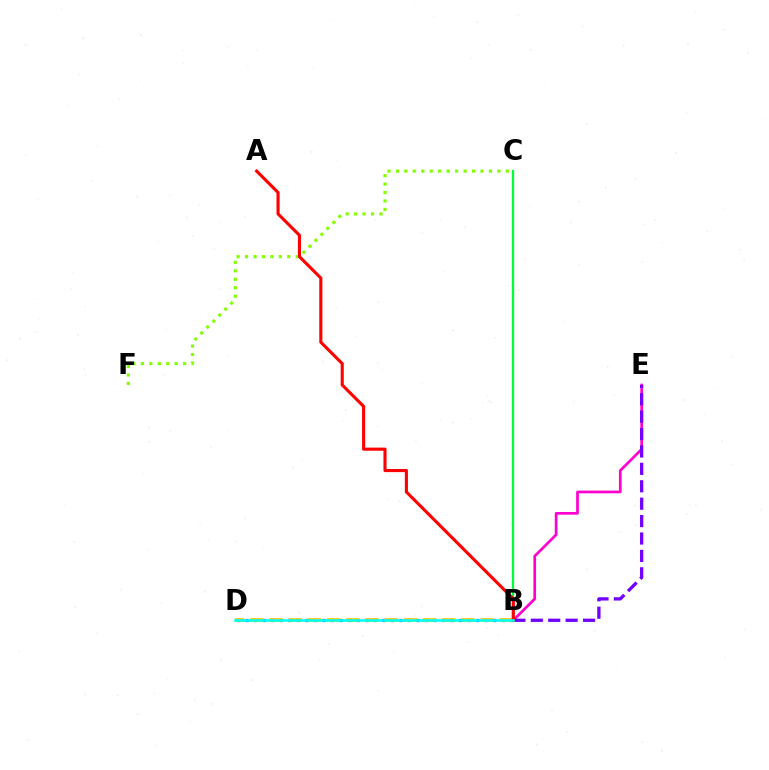{('B', 'D'): [{'color': '#004bff', 'line_style': 'dotted', 'thickness': 2.32}, {'color': '#ffbd00', 'line_style': 'dashed', 'thickness': 2.61}, {'color': '#00fff6', 'line_style': 'solid', 'thickness': 1.86}], ('B', 'E'): [{'color': '#ff00cf', 'line_style': 'solid', 'thickness': 1.95}, {'color': '#7200ff', 'line_style': 'dashed', 'thickness': 2.37}], ('C', 'F'): [{'color': '#84ff00', 'line_style': 'dotted', 'thickness': 2.3}], ('B', 'C'): [{'color': '#00ff39', 'line_style': 'solid', 'thickness': 1.66}], ('A', 'B'): [{'color': '#ff0000', 'line_style': 'solid', 'thickness': 2.24}]}